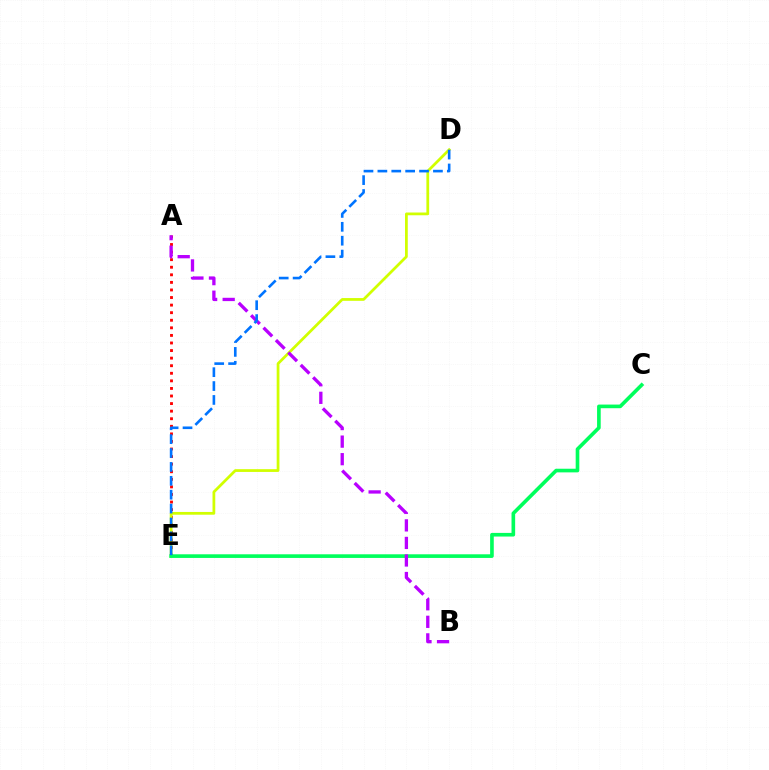{('A', 'E'): [{'color': '#ff0000', 'line_style': 'dotted', 'thickness': 2.06}], ('D', 'E'): [{'color': '#d1ff00', 'line_style': 'solid', 'thickness': 1.99}, {'color': '#0074ff', 'line_style': 'dashed', 'thickness': 1.89}], ('C', 'E'): [{'color': '#00ff5c', 'line_style': 'solid', 'thickness': 2.62}], ('A', 'B'): [{'color': '#b900ff', 'line_style': 'dashed', 'thickness': 2.38}]}